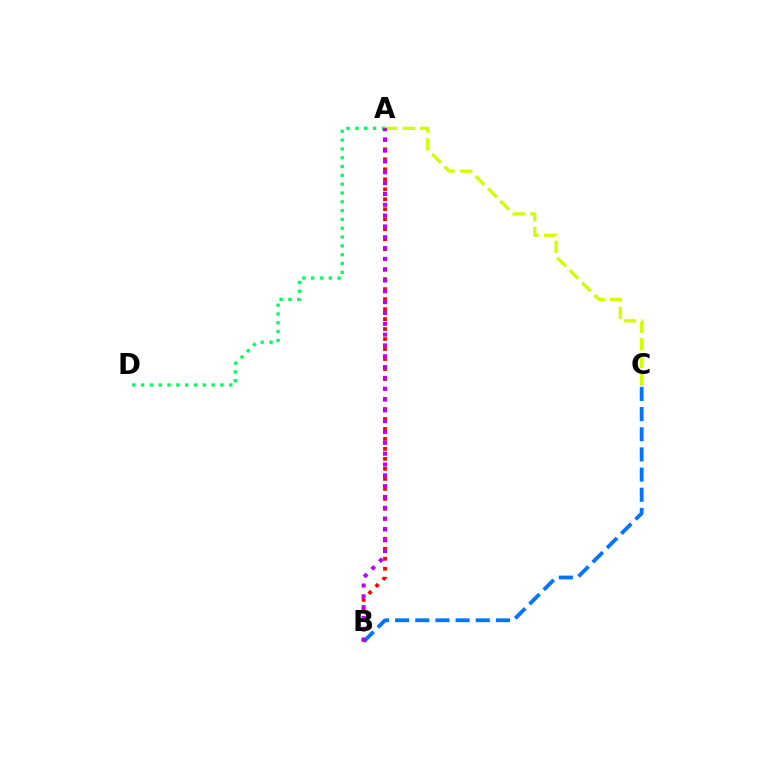{('A', 'C'): [{'color': '#d1ff00', 'line_style': 'dashed', 'thickness': 2.39}], ('B', 'C'): [{'color': '#0074ff', 'line_style': 'dashed', 'thickness': 2.74}], ('A', 'D'): [{'color': '#00ff5c', 'line_style': 'dotted', 'thickness': 2.4}], ('A', 'B'): [{'color': '#ff0000', 'line_style': 'dotted', 'thickness': 2.71}, {'color': '#b900ff', 'line_style': 'dotted', 'thickness': 2.94}]}